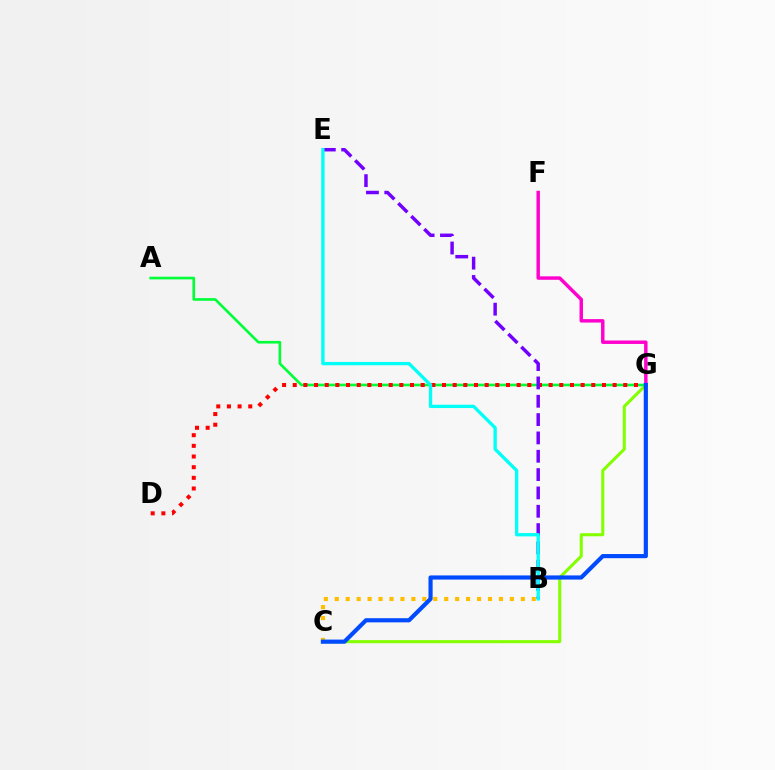{('C', 'G'): [{'color': '#84ff00', 'line_style': 'solid', 'thickness': 2.2}, {'color': '#004bff', 'line_style': 'solid', 'thickness': 2.99}], ('A', 'G'): [{'color': '#00ff39', 'line_style': 'solid', 'thickness': 1.91}], ('D', 'G'): [{'color': '#ff0000', 'line_style': 'dotted', 'thickness': 2.9}], ('B', 'E'): [{'color': '#7200ff', 'line_style': 'dashed', 'thickness': 2.49}, {'color': '#00fff6', 'line_style': 'solid', 'thickness': 2.38}], ('B', 'C'): [{'color': '#ffbd00', 'line_style': 'dotted', 'thickness': 2.97}], ('F', 'G'): [{'color': '#ff00cf', 'line_style': 'solid', 'thickness': 2.48}]}